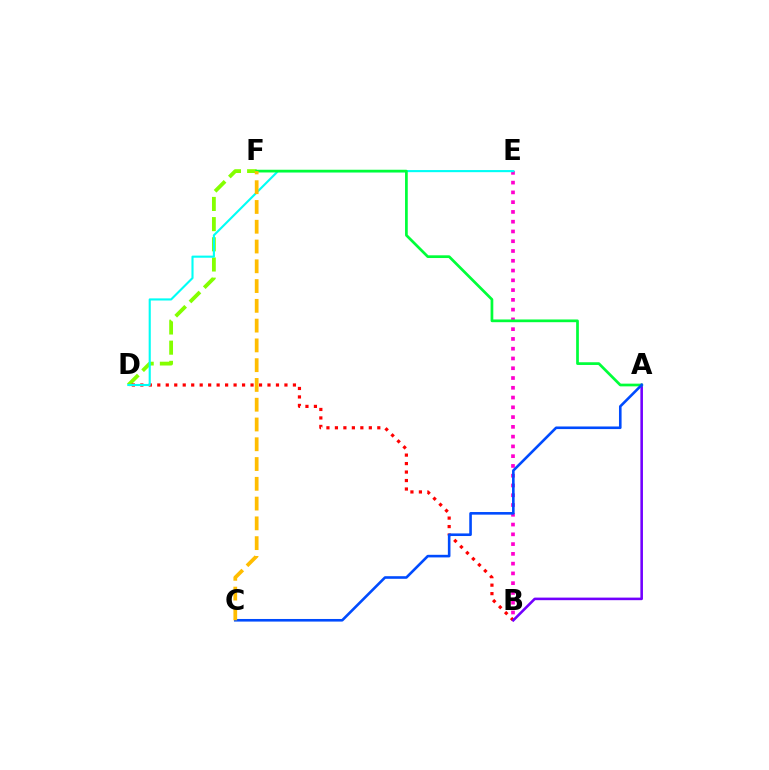{('D', 'F'): [{'color': '#84ff00', 'line_style': 'dashed', 'thickness': 2.74}], ('B', 'E'): [{'color': '#ff00cf', 'line_style': 'dotted', 'thickness': 2.65}], ('B', 'D'): [{'color': '#ff0000', 'line_style': 'dotted', 'thickness': 2.3}], ('A', 'B'): [{'color': '#7200ff', 'line_style': 'solid', 'thickness': 1.86}], ('D', 'E'): [{'color': '#00fff6', 'line_style': 'solid', 'thickness': 1.53}], ('A', 'F'): [{'color': '#00ff39', 'line_style': 'solid', 'thickness': 1.96}], ('A', 'C'): [{'color': '#004bff', 'line_style': 'solid', 'thickness': 1.88}], ('C', 'F'): [{'color': '#ffbd00', 'line_style': 'dashed', 'thickness': 2.69}]}